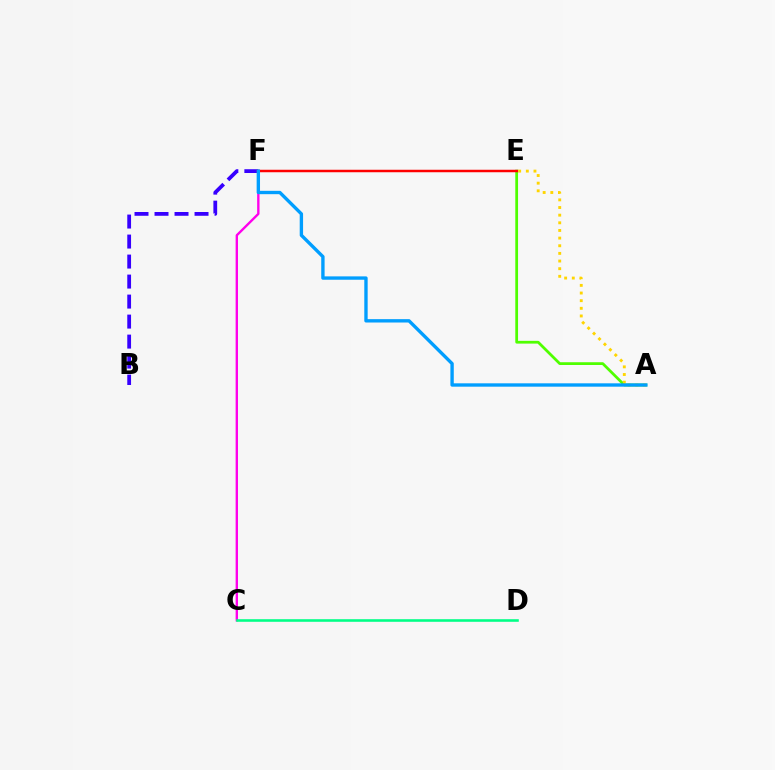{('C', 'F'): [{'color': '#ff00ed', 'line_style': 'solid', 'thickness': 1.7}], ('A', 'E'): [{'color': '#4fff00', 'line_style': 'solid', 'thickness': 1.99}, {'color': '#ffd500', 'line_style': 'dotted', 'thickness': 2.08}], ('C', 'D'): [{'color': '#00ff86', 'line_style': 'solid', 'thickness': 1.86}], ('B', 'F'): [{'color': '#3700ff', 'line_style': 'dashed', 'thickness': 2.72}], ('E', 'F'): [{'color': '#ff0000', 'line_style': 'solid', 'thickness': 1.79}], ('A', 'F'): [{'color': '#009eff', 'line_style': 'solid', 'thickness': 2.42}]}